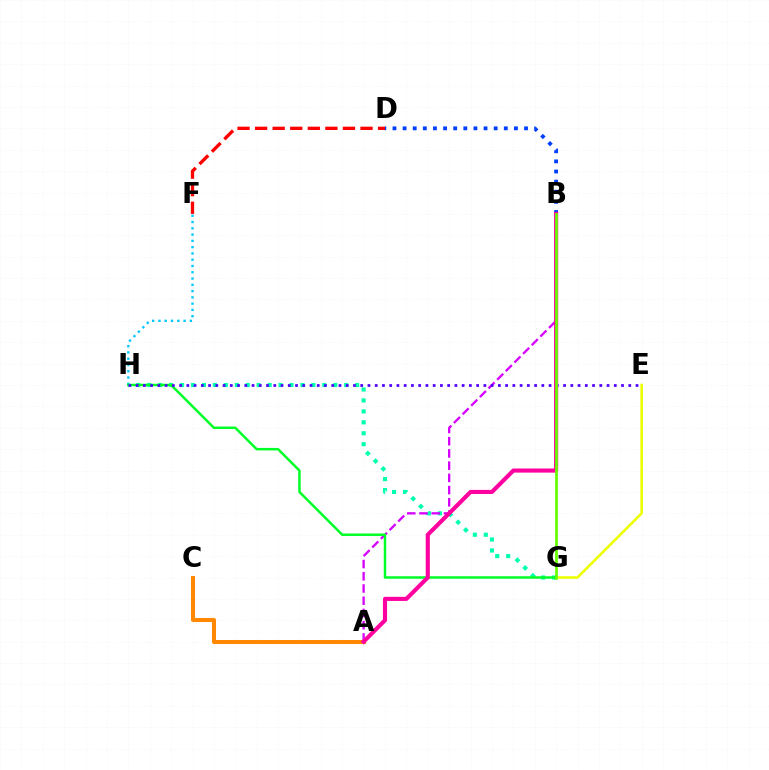{('F', 'H'): [{'color': '#00c7ff', 'line_style': 'dotted', 'thickness': 1.71}], ('E', 'G'): [{'color': '#eeff00', 'line_style': 'solid', 'thickness': 1.87}], ('B', 'D'): [{'color': '#003fff', 'line_style': 'dotted', 'thickness': 2.75}], ('G', 'H'): [{'color': '#00ffaf', 'line_style': 'dotted', 'thickness': 2.97}, {'color': '#00ff27', 'line_style': 'solid', 'thickness': 1.79}], ('A', 'B'): [{'color': '#d600ff', 'line_style': 'dashed', 'thickness': 1.66}, {'color': '#ff00a0', 'line_style': 'solid', 'thickness': 2.96}], ('D', 'F'): [{'color': '#ff0000', 'line_style': 'dashed', 'thickness': 2.39}], ('A', 'C'): [{'color': '#ff8800', 'line_style': 'solid', 'thickness': 2.9}], ('E', 'H'): [{'color': '#4f00ff', 'line_style': 'dotted', 'thickness': 1.97}], ('B', 'G'): [{'color': '#66ff00', 'line_style': 'solid', 'thickness': 1.96}]}